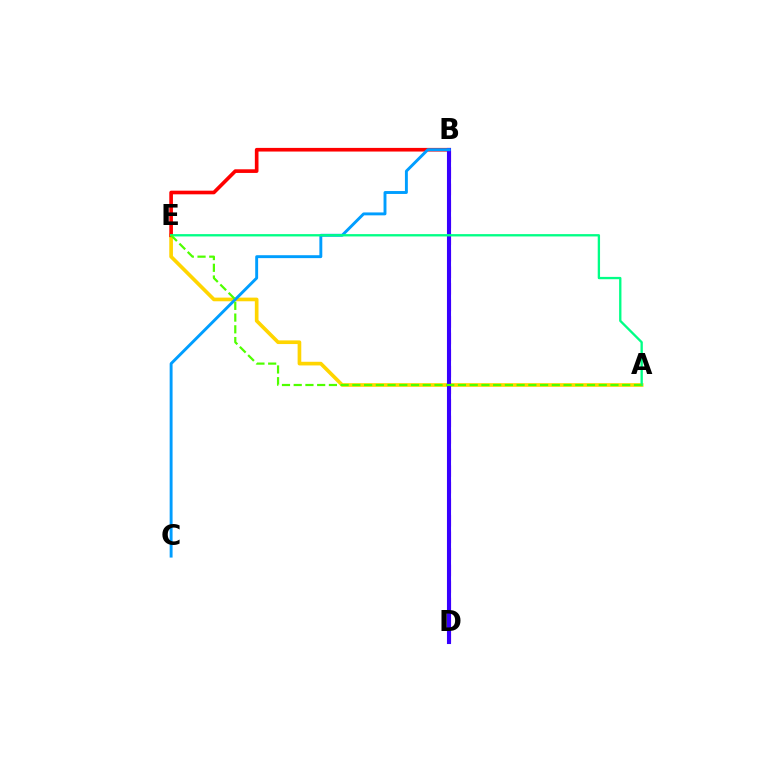{('A', 'E'): [{'color': '#ffd500', 'line_style': 'solid', 'thickness': 2.64}, {'color': '#00ff86', 'line_style': 'solid', 'thickness': 1.68}, {'color': '#4fff00', 'line_style': 'dashed', 'thickness': 1.59}], ('B', 'E'): [{'color': '#ff0000', 'line_style': 'solid', 'thickness': 2.63}], ('B', 'D'): [{'color': '#ff00ed', 'line_style': 'dashed', 'thickness': 2.25}, {'color': '#3700ff', 'line_style': 'solid', 'thickness': 2.94}], ('B', 'C'): [{'color': '#009eff', 'line_style': 'solid', 'thickness': 2.09}]}